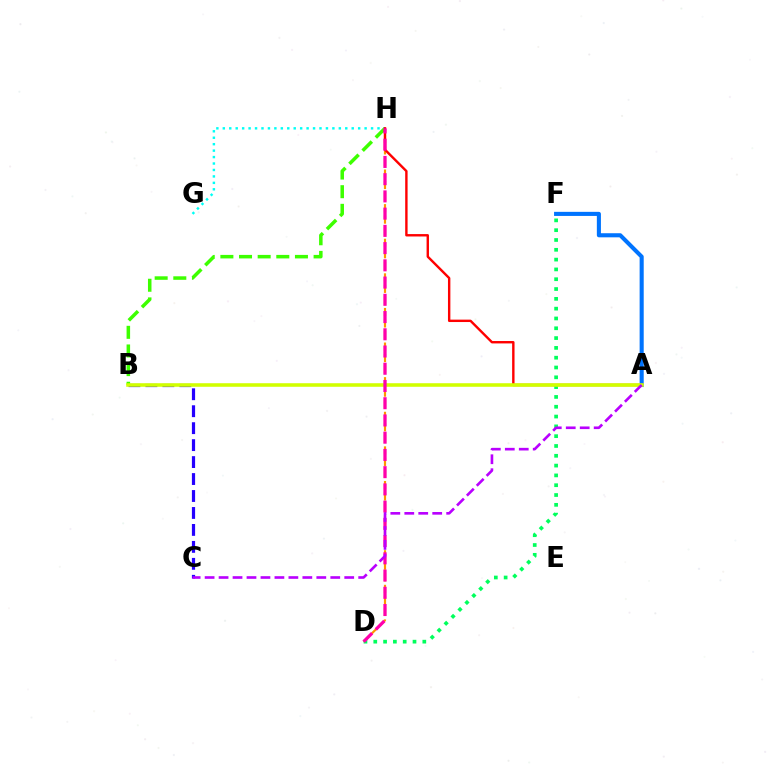{('D', 'H'): [{'color': '#ff9400', 'line_style': 'dashed', 'thickness': 1.57}, {'color': '#ff00ac', 'line_style': 'dashed', 'thickness': 2.34}], ('B', 'C'): [{'color': '#2500ff', 'line_style': 'dashed', 'thickness': 2.3}], ('B', 'H'): [{'color': '#3dff00', 'line_style': 'dashed', 'thickness': 2.53}], ('G', 'H'): [{'color': '#00fff6', 'line_style': 'dotted', 'thickness': 1.75}], ('A', 'F'): [{'color': '#0074ff', 'line_style': 'solid', 'thickness': 2.95}], ('A', 'H'): [{'color': '#ff0000', 'line_style': 'solid', 'thickness': 1.73}], ('D', 'F'): [{'color': '#00ff5c', 'line_style': 'dotted', 'thickness': 2.67}], ('A', 'B'): [{'color': '#d1ff00', 'line_style': 'solid', 'thickness': 2.57}], ('A', 'C'): [{'color': '#b900ff', 'line_style': 'dashed', 'thickness': 1.9}]}